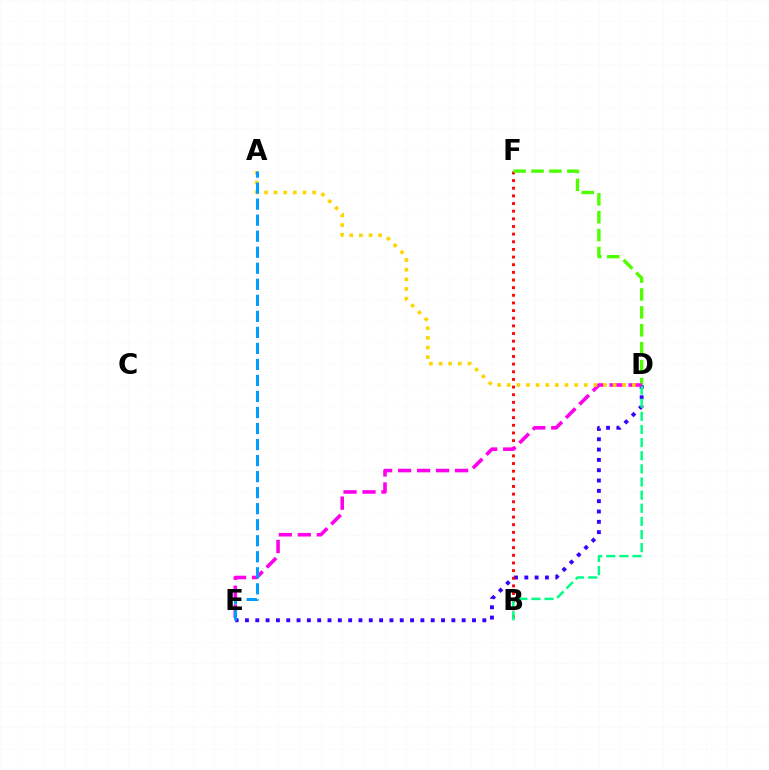{('D', 'E'): [{'color': '#3700ff', 'line_style': 'dotted', 'thickness': 2.8}, {'color': '#ff00ed', 'line_style': 'dashed', 'thickness': 2.58}], ('B', 'F'): [{'color': '#ff0000', 'line_style': 'dotted', 'thickness': 2.08}], ('B', 'D'): [{'color': '#00ff86', 'line_style': 'dashed', 'thickness': 1.78}], ('D', 'F'): [{'color': '#4fff00', 'line_style': 'dashed', 'thickness': 2.43}], ('A', 'D'): [{'color': '#ffd500', 'line_style': 'dotted', 'thickness': 2.62}], ('A', 'E'): [{'color': '#009eff', 'line_style': 'dashed', 'thickness': 2.18}]}